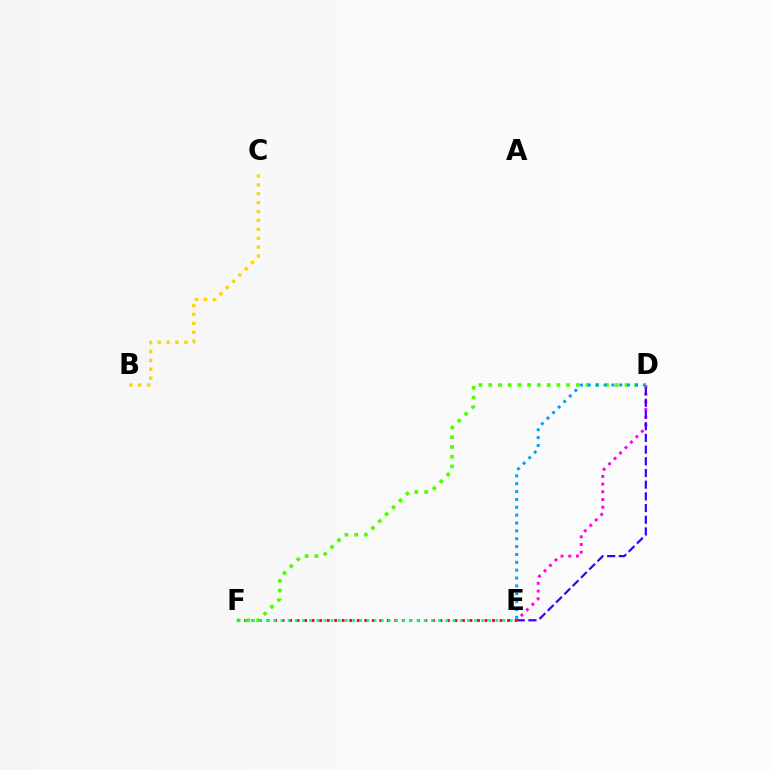{('B', 'C'): [{'color': '#ffd500', 'line_style': 'dotted', 'thickness': 2.42}], ('D', 'E'): [{'color': '#ff00ed', 'line_style': 'dotted', 'thickness': 2.09}, {'color': '#3700ff', 'line_style': 'dashed', 'thickness': 1.59}, {'color': '#009eff', 'line_style': 'dotted', 'thickness': 2.14}], ('D', 'F'): [{'color': '#4fff00', 'line_style': 'dotted', 'thickness': 2.64}], ('E', 'F'): [{'color': '#ff0000', 'line_style': 'dotted', 'thickness': 2.04}, {'color': '#00ff86', 'line_style': 'dotted', 'thickness': 1.95}]}